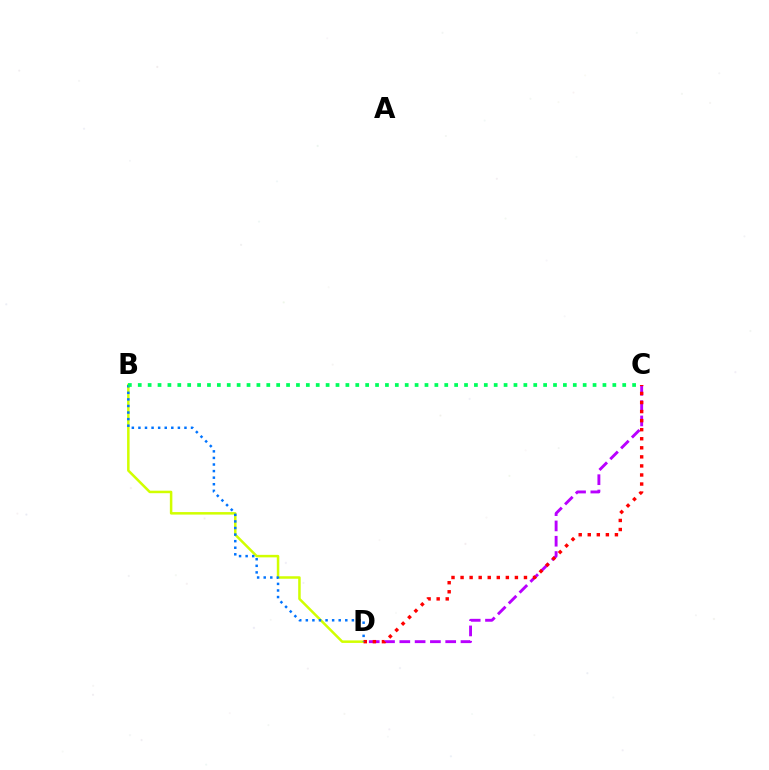{('C', 'D'): [{'color': '#b900ff', 'line_style': 'dashed', 'thickness': 2.08}, {'color': '#ff0000', 'line_style': 'dotted', 'thickness': 2.46}], ('B', 'D'): [{'color': '#d1ff00', 'line_style': 'solid', 'thickness': 1.81}, {'color': '#0074ff', 'line_style': 'dotted', 'thickness': 1.79}], ('B', 'C'): [{'color': '#00ff5c', 'line_style': 'dotted', 'thickness': 2.69}]}